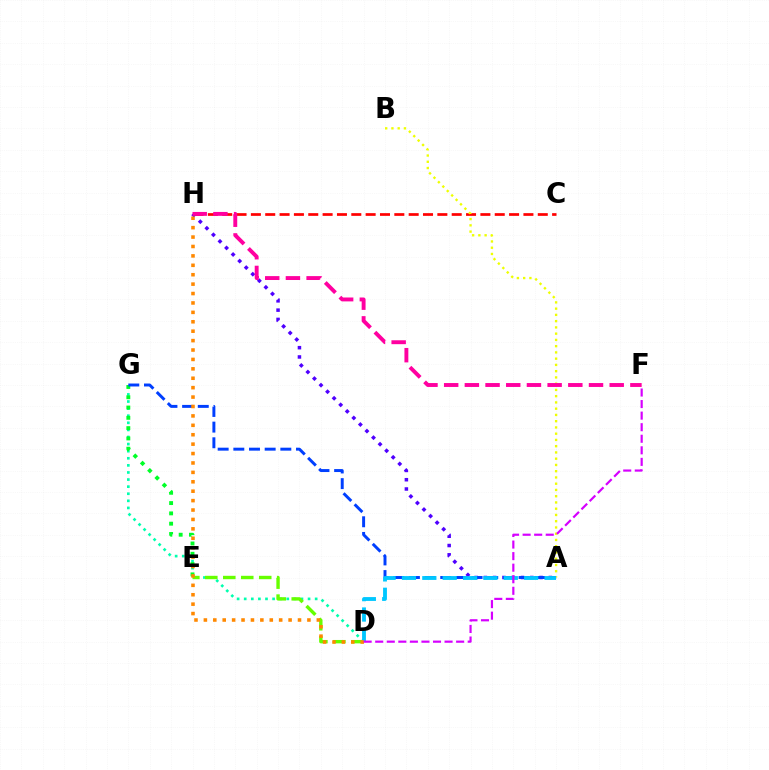{('C', 'H'): [{'color': '#ff0000', 'line_style': 'dashed', 'thickness': 1.95}], ('A', 'H'): [{'color': '#4f00ff', 'line_style': 'dotted', 'thickness': 2.52}], ('D', 'G'): [{'color': '#00ffaf', 'line_style': 'dotted', 'thickness': 1.93}], ('D', 'E'): [{'color': '#66ff00', 'line_style': 'dashed', 'thickness': 2.44}], ('E', 'G'): [{'color': '#00ff27', 'line_style': 'dotted', 'thickness': 2.8}], ('A', 'B'): [{'color': '#eeff00', 'line_style': 'dotted', 'thickness': 1.7}], ('A', 'G'): [{'color': '#003fff', 'line_style': 'dashed', 'thickness': 2.13}], ('A', 'D'): [{'color': '#00c7ff', 'line_style': 'dashed', 'thickness': 2.77}], ('D', 'H'): [{'color': '#ff8800', 'line_style': 'dotted', 'thickness': 2.56}], ('D', 'F'): [{'color': '#d600ff', 'line_style': 'dashed', 'thickness': 1.57}], ('F', 'H'): [{'color': '#ff00a0', 'line_style': 'dashed', 'thickness': 2.81}]}